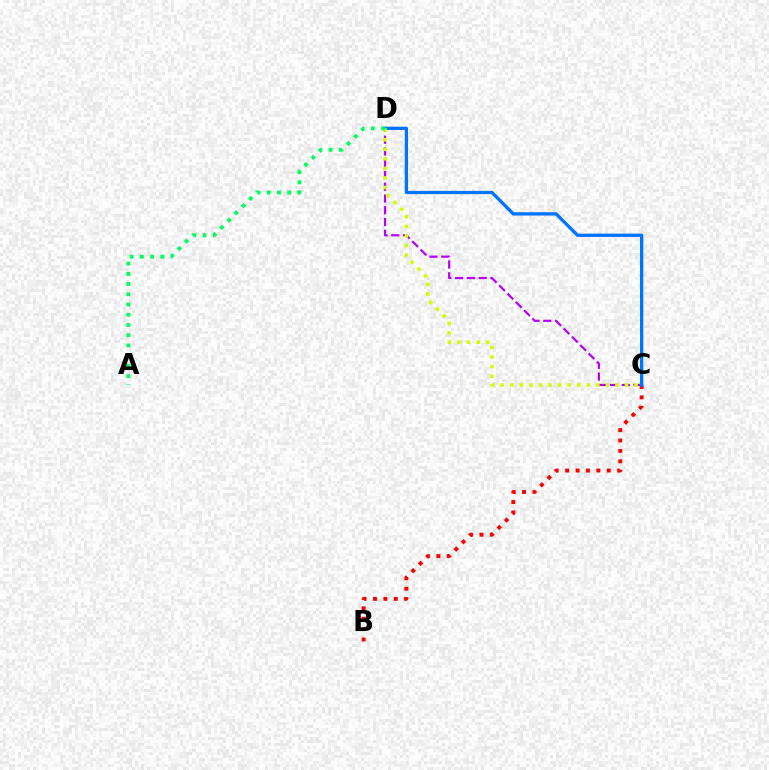{('B', 'C'): [{'color': '#ff0000', 'line_style': 'dotted', 'thickness': 2.83}], ('C', 'D'): [{'color': '#b900ff', 'line_style': 'dashed', 'thickness': 1.6}, {'color': '#0074ff', 'line_style': 'solid', 'thickness': 2.38}, {'color': '#d1ff00', 'line_style': 'dotted', 'thickness': 2.6}], ('A', 'D'): [{'color': '#00ff5c', 'line_style': 'dotted', 'thickness': 2.78}]}